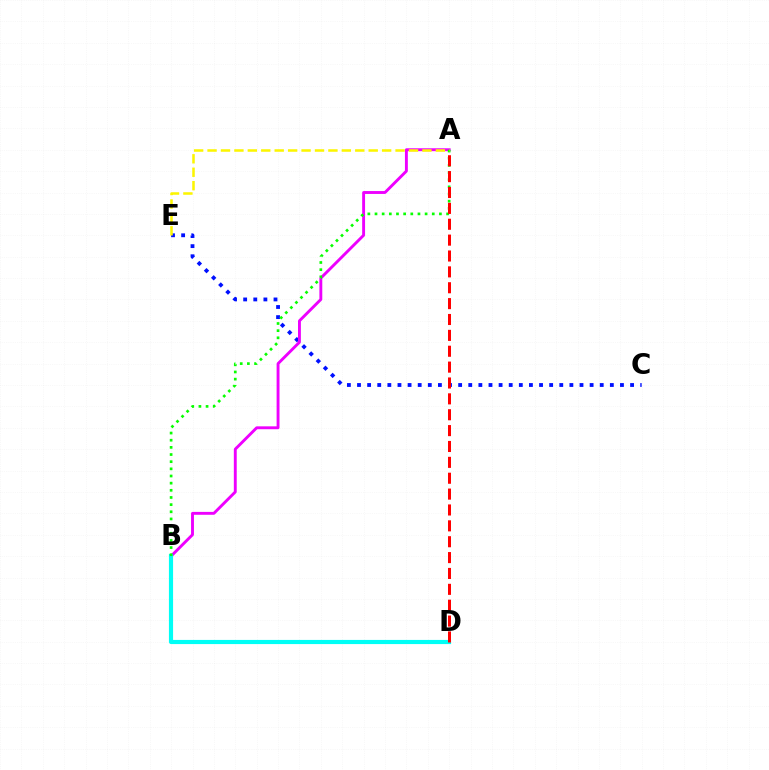{('C', 'E'): [{'color': '#0010ff', 'line_style': 'dotted', 'thickness': 2.75}], ('A', 'B'): [{'color': '#ee00ff', 'line_style': 'solid', 'thickness': 2.08}, {'color': '#08ff00', 'line_style': 'dotted', 'thickness': 1.94}], ('B', 'D'): [{'color': '#00fff6', 'line_style': 'solid', 'thickness': 2.99}], ('A', 'D'): [{'color': '#ff0000', 'line_style': 'dashed', 'thickness': 2.16}], ('A', 'E'): [{'color': '#fcf500', 'line_style': 'dashed', 'thickness': 1.82}]}